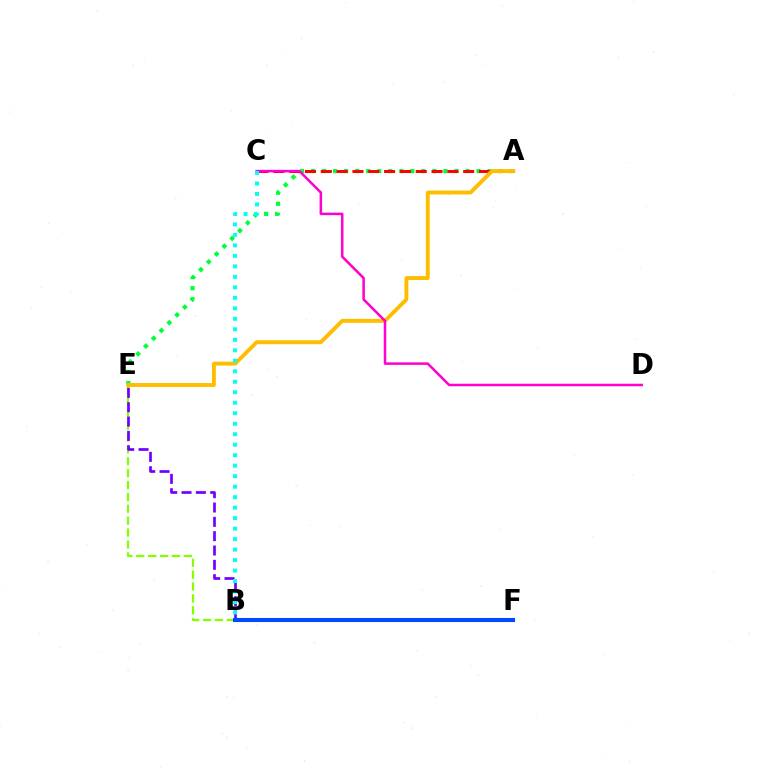{('A', 'E'): [{'color': '#00ff39', 'line_style': 'dotted', 'thickness': 3.0}, {'color': '#ffbd00', 'line_style': 'solid', 'thickness': 2.8}], ('A', 'C'): [{'color': '#ff0000', 'line_style': 'dashed', 'thickness': 2.15}], ('B', 'E'): [{'color': '#84ff00', 'line_style': 'dashed', 'thickness': 1.62}, {'color': '#7200ff', 'line_style': 'dashed', 'thickness': 1.95}], ('B', 'F'): [{'color': '#004bff', 'line_style': 'solid', 'thickness': 2.94}], ('C', 'D'): [{'color': '#ff00cf', 'line_style': 'solid', 'thickness': 1.81}], ('B', 'C'): [{'color': '#00fff6', 'line_style': 'dotted', 'thickness': 2.85}]}